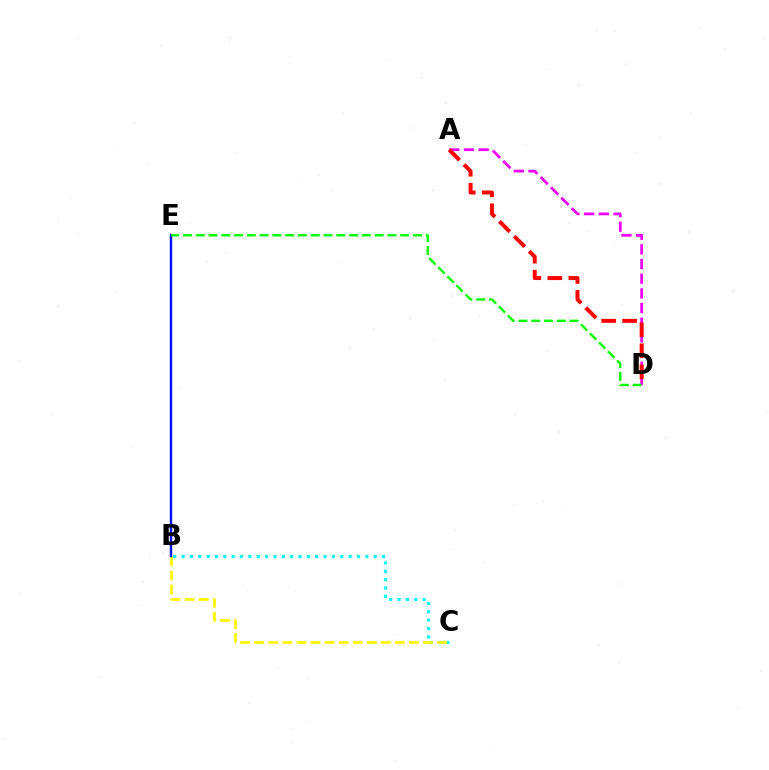{('A', 'D'): [{'color': '#ee00ff', 'line_style': 'dashed', 'thickness': 1.99}, {'color': '#ff0000', 'line_style': 'dashed', 'thickness': 2.85}], ('B', 'C'): [{'color': '#00fff6', 'line_style': 'dotted', 'thickness': 2.27}, {'color': '#fcf500', 'line_style': 'dashed', 'thickness': 1.91}], ('B', 'E'): [{'color': '#0010ff', 'line_style': 'solid', 'thickness': 1.75}], ('D', 'E'): [{'color': '#08ff00', 'line_style': 'dashed', 'thickness': 1.74}]}